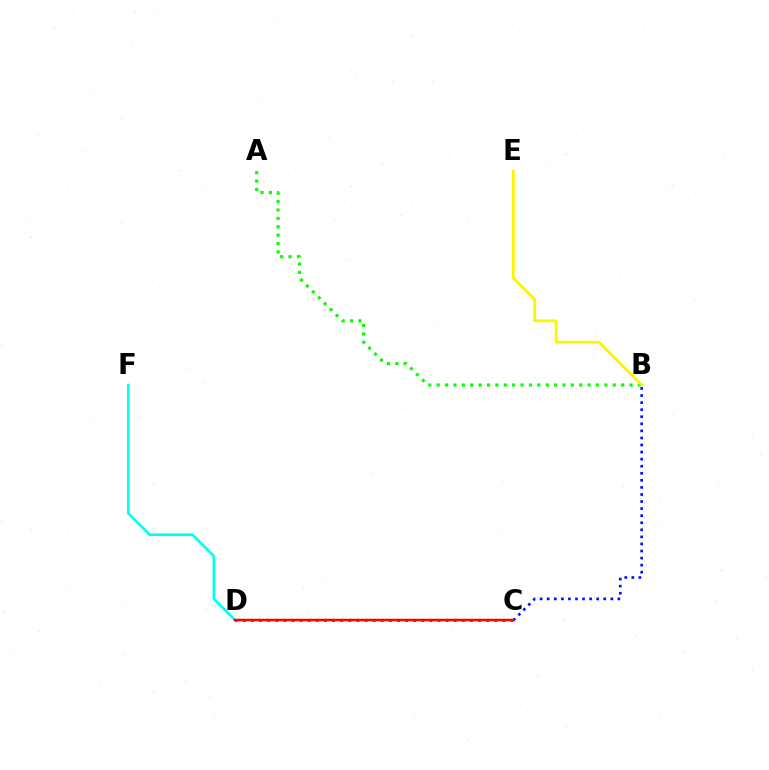{('A', 'B'): [{'color': '#08ff00', 'line_style': 'dotted', 'thickness': 2.28}], ('D', 'F'): [{'color': '#00fff6', 'line_style': 'solid', 'thickness': 1.95}], ('C', 'D'): [{'color': '#ee00ff', 'line_style': 'dotted', 'thickness': 2.2}, {'color': '#ff0000', 'line_style': 'solid', 'thickness': 1.79}], ('B', 'E'): [{'color': '#fcf500', 'line_style': 'solid', 'thickness': 2.0}], ('B', 'C'): [{'color': '#0010ff', 'line_style': 'dotted', 'thickness': 1.92}]}